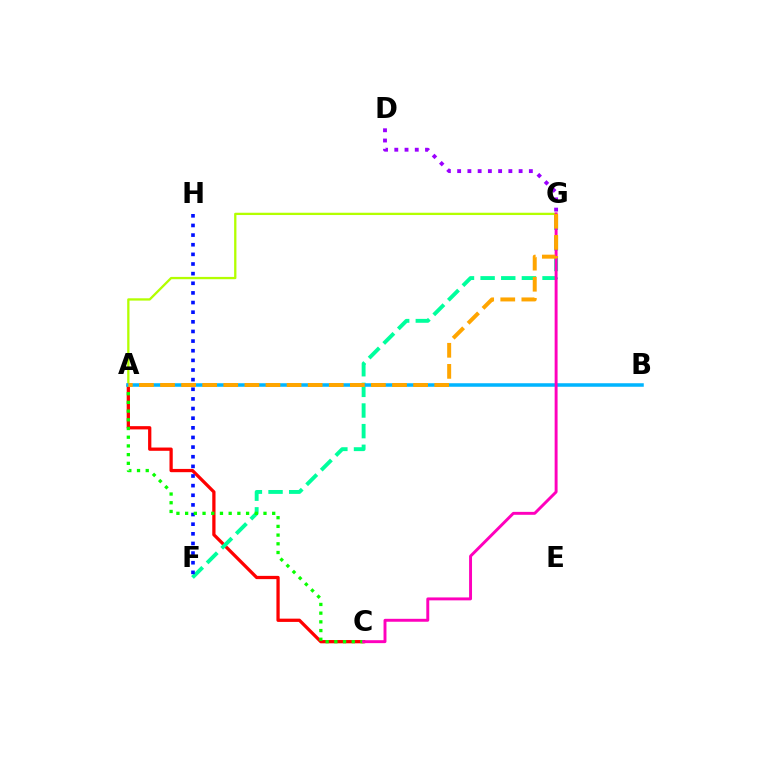{('A', 'C'): [{'color': '#ff0000', 'line_style': 'solid', 'thickness': 2.35}, {'color': '#08ff00', 'line_style': 'dotted', 'thickness': 2.37}], ('A', 'G'): [{'color': '#b3ff00', 'line_style': 'solid', 'thickness': 1.66}, {'color': '#ffa500', 'line_style': 'dashed', 'thickness': 2.87}], ('F', 'G'): [{'color': '#00ff9d', 'line_style': 'dashed', 'thickness': 2.8}], ('F', 'H'): [{'color': '#0010ff', 'line_style': 'dotted', 'thickness': 2.62}], ('D', 'G'): [{'color': '#9b00ff', 'line_style': 'dotted', 'thickness': 2.78}], ('A', 'B'): [{'color': '#00b5ff', 'line_style': 'solid', 'thickness': 2.53}], ('C', 'G'): [{'color': '#ff00bd', 'line_style': 'solid', 'thickness': 2.11}]}